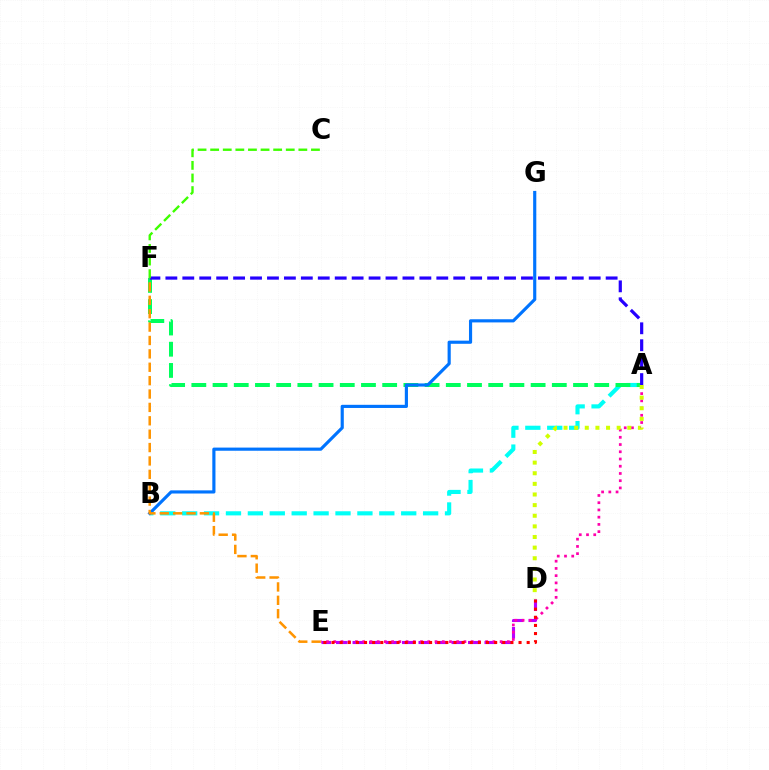{('A', 'B'): [{'color': '#00fff6', 'line_style': 'dashed', 'thickness': 2.98}], ('D', 'E'): [{'color': '#b900ff', 'line_style': 'dashed', 'thickness': 2.24}, {'color': '#ff0000', 'line_style': 'dotted', 'thickness': 2.21}], ('A', 'F'): [{'color': '#00ff5c', 'line_style': 'dashed', 'thickness': 2.88}, {'color': '#2500ff', 'line_style': 'dashed', 'thickness': 2.3}], ('B', 'G'): [{'color': '#0074ff', 'line_style': 'solid', 'thickness': 2.27}], ('A', 'E'): [{'color': '#ff00ac', 'line_style': 'dotted', 'thickness': 1.97}], ('E', 'F'): [{'color': '#ff9400', 'line_style': 'dashed', 'thickness': 1.82}], ('A', 'D'): [{'color': '#d1ff00', 'line_style': 'dotted', 'thickness': 2.89}], ('C', 'F'): [{'color': '#3dff00', 'line_style': 'dashed', 'thickness': 1.71}]}